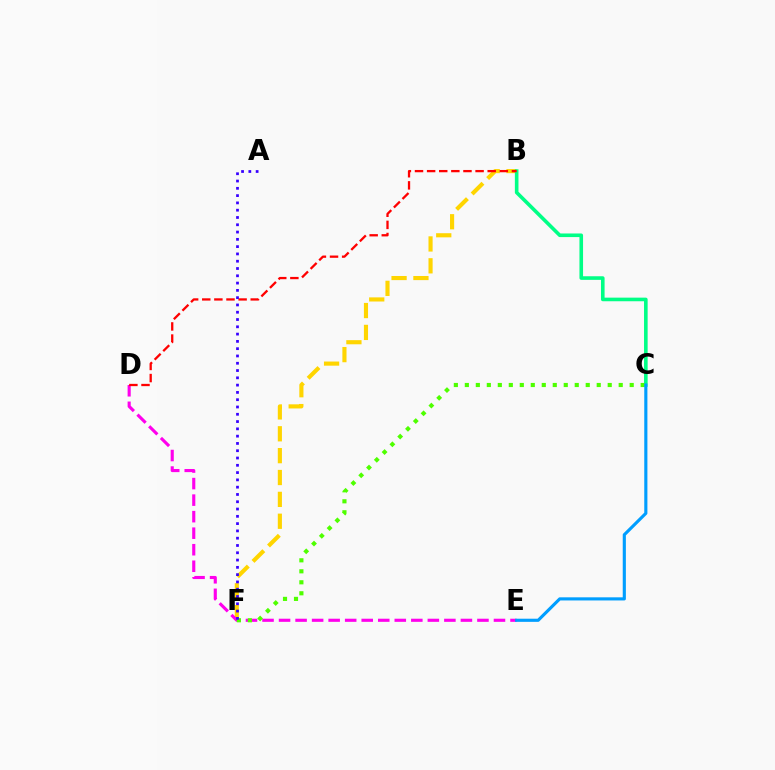{('B', 'F'): [{'color': '#ffd500', 'line_style': 'dashed', 'thickness': 2.97}], ('B', 'C'): [{'color': '#00ff86', 'line_style': 'solid', 'thickness': 2.6}], ('D', 'E'): [{'color': '#ff00ed', 'line_style': 'dashed', 'thickness': 2.25}], ('C', 'F'): [{'color': '#4fff00', 'line_style': 'dotted', 'thickness': 2.99}], ('C', 'E'): [{'color': '#009eff', 'line_style': 'solid', 'thickness': 2.26}], ('B', 'D'): [{'color': '#ff0000', 'line_style': 'dashed', 'thickness': 1.65}], ('A', 'F'): [{'color': '#3700ff', 'line_style': 'dotted', 'thickness': 1.98}]}